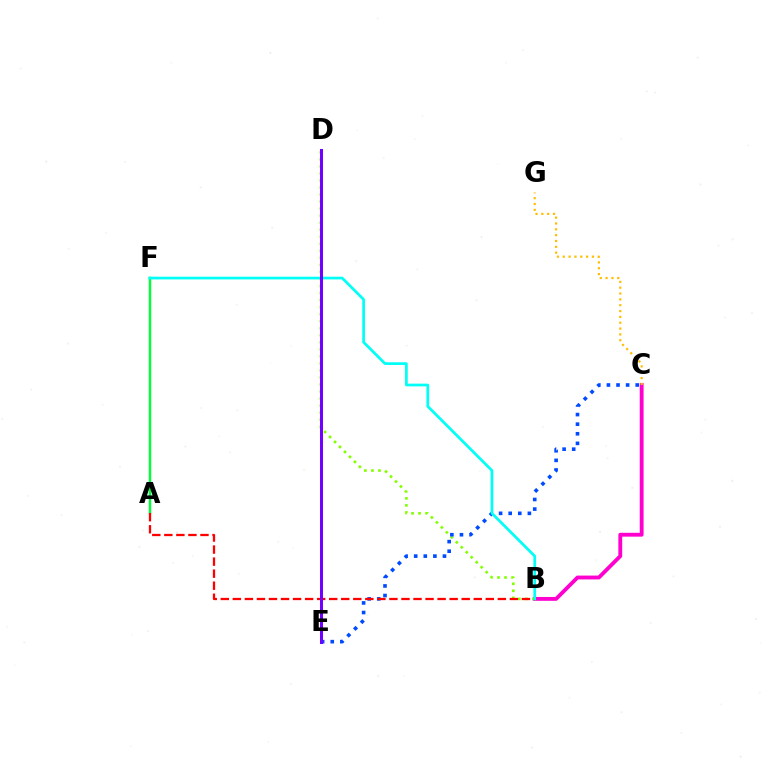{('B', 'C'): [{'color': '#ff00cf', 'line_style': 'solid', 'thickness': 2.77}], ('B', 'D'): [{'color': '#84ff00', 'line_style': 'dotted', 'thickness': 1.91}], ('C', 'G'): [{'color': '#ffbd00', 'line_style': 'dotted', 'thickness': 1.59}], ('C', 'E'): [{'color': '#004bff', 'line_style': 'dotted', 'thickness': 2.61}], ('A', 'F'): [{'color': '#00ff39', 'line_style': 'solid', 'thickness': 1.76}], ('A', 'B'): [{'color': '#ff0000', 'line_style': 'dashed', 'thickness': 1.64}], ('B', 'F'): [{'color': '#00fff6', 'line_style': 'solid', 'thickness': 1.95}], ('D', 'E'): [{'color': '#7200ff', 'line_style': 'solid', 'thickness': 2.17}]}